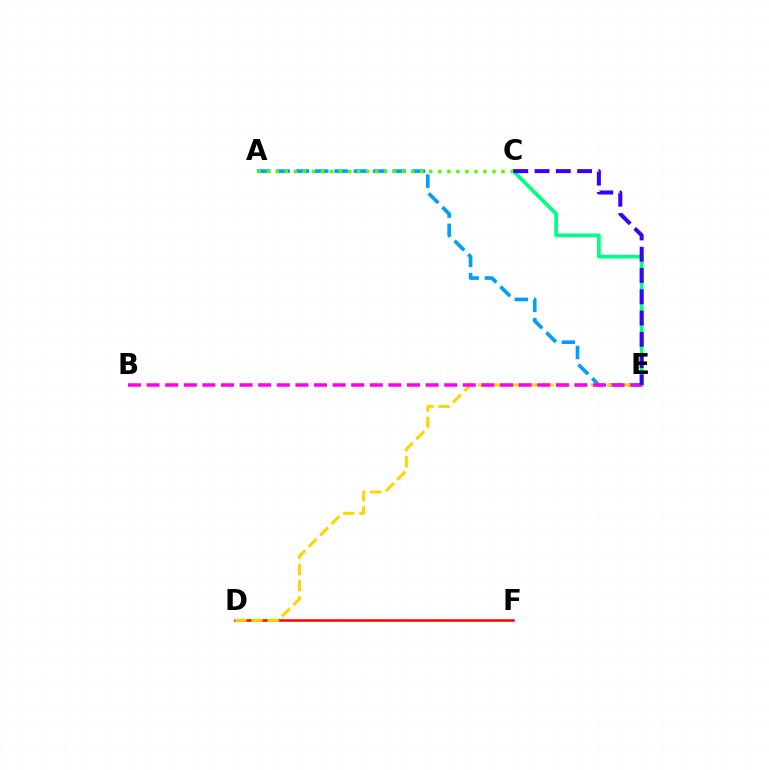{('C', 'E'): [{'color': '#00ff86', 'line_style': 'solid', 'thickness': 2.69}, {'color': '#3700ff', 'line_style': 'dashed', 'thickness': 2.89}], ('A', 'E'): [{'color': '#009eff', 'line_style': 'dashed', 'thickness': 2.63}], ('D', 'F'): [{'color': '#ff0000', 'line_style': 'solid', 'thickness': 1.82}], ('D', 'E'): [{'color': '#ffd500', 'line_style': 'dashed', 'thickness': 2.19}], ('A', 'C'): [{'color': '#4fff00', 'line_style': 'dotted', 'thickness': 2.45}], ('B', 'E'): [{'color': '#ff00ed', 'line_style': 'dashed', 'thickness': 2.53}]}